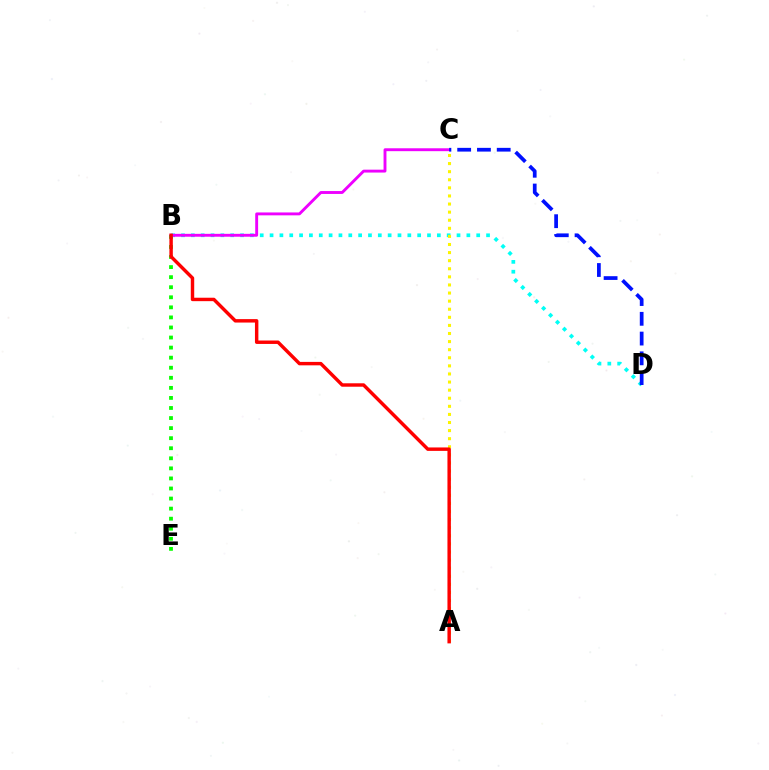{('B', 'D'): [{'color': '#00fff6', 'line_style': 'dotted', 'thickness': 2.67}], ('B', 'E'): [{'color': '#08ff00', 'line_style': 'dotted', 'thickness': 2.73}], ('B', 'C'): [{'color': '#ee00ff', 'line_style': 'solid', 'thickness': 2.08}], ('C', 'D'): [{'color': '#0010ff', 'line_style': 'dashed', 'thickness': 2.68}], ('A', 'C'): [{'color': '#fcf500', 'line_style': 'dotted', 'thickness': 2.2}], ('A', 'B'): [{'color': '#ff0000', 'line_style': 'solid', 'thickness': 2.47}]}